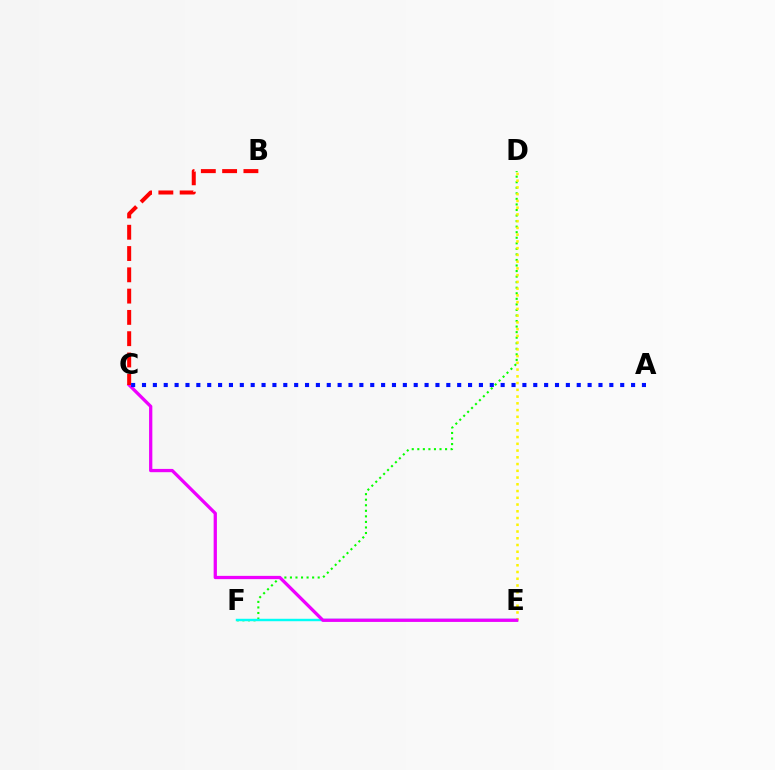{('D', 'F'): [{'color': '#08ff00', 'line_style': 'dotted', 'thickness': 1.51}], ('E', 'F'): [{'color': '#00fff6', 'line_style': 'solid', 'thickness': 1.75}], ('D', 'E'): [{'color': '#fcf500', 'line_style': 'dotted', 'thickness': 1.83}], ('C', 'E'): [{'color': '#ee00ff', 'line_style': 'solid', 'thickness': 2.36}], ('B', 'C'): [{'color': '#ff0000', 'line_style': 'dashed', 'thickness': 2.89}], ('A', 'C'): [{'color': '#0010ff', 'line_style': 'dotted', 'thickness': 2.95}]}